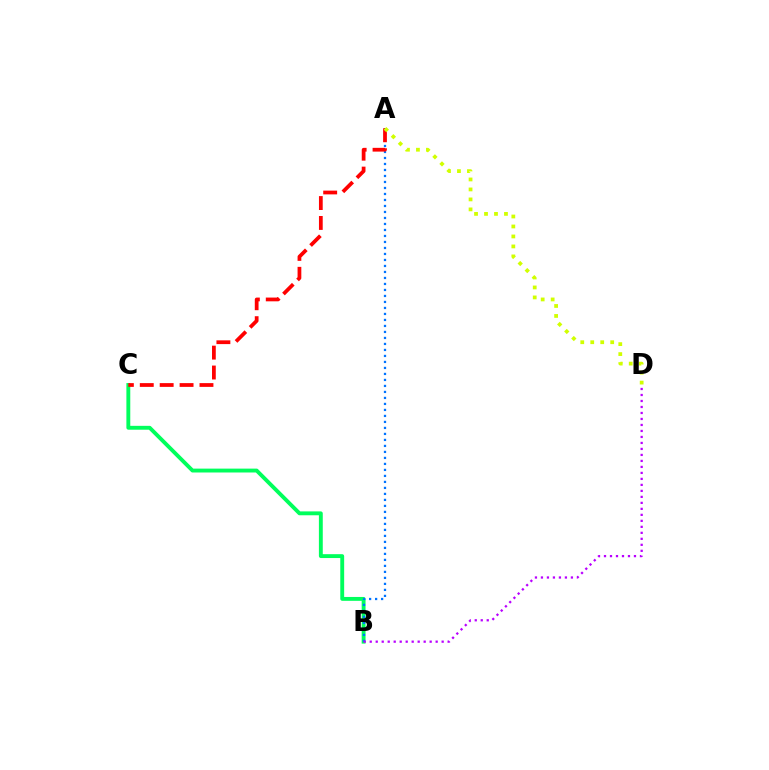{('B', 'C'): [{'color': '#00ff5c', 'line_style': 'solid', 'thickness': 2.79}], ('A', 'B'): [{'color': '#0074ff', 'line_style': 'dotted', 'thickness': 1.63}], ('A', 'C'): [{'color': '#ff0000', 'line_style': 'dashed', 'thickness': 2.7}], ('A', 'D'): [{'color': '#d1ff00', 'line_style': 'dotted', 'thickness': 2.71}], ('B', 'D'): [{'color': '#b900ff', 'line_style': 'dotted', 'thickness': 1.63}]}